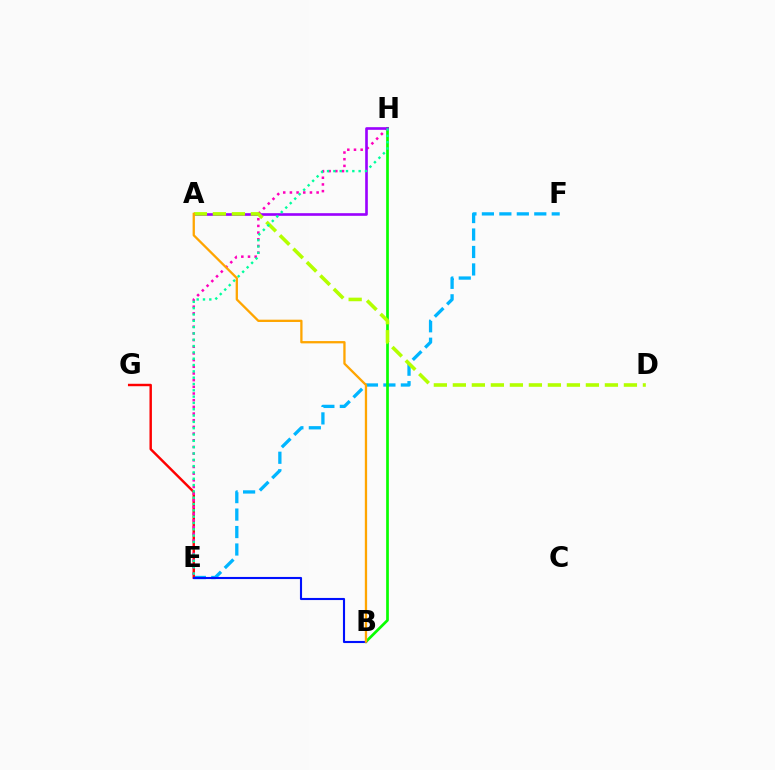{('E', 'F'): [{'color': '#00b5ff', 'line_style': 'dashed', 'thickness': 2.37}], ('E', 'G'): [{'color': '#ff0000', 'line_style': 'solid', 'thickness': 1.76}], ('B', 'H'): [{'color': '#08ff00', 'line_style': 'solid', 'thickness': 1.96}], ('E', 'H'): [{'color': '#ff00bd', 'line_style': 'dotted', 'thickness': 1.81}, {'color': '#00ff9d', 'line_style': 'dotted', 'thickness': 1.72}], ('A', 'H'): [{'color': '#9b00ff', 'line_style': 'solid', 'thickness': 1.9}], ('B', 'E'): [{'color': '#0010ff', 'line_style': 'solid', 'thickness': 1.52}], ('A', 'D'): [{'color': '#b3ff00', 'line_style': 'dashed', 'thickness': 2.58}], ('A', 'B'): [{'color': '#ffa500', 'line_style': 'solid', 'thickness': 1.65}]}